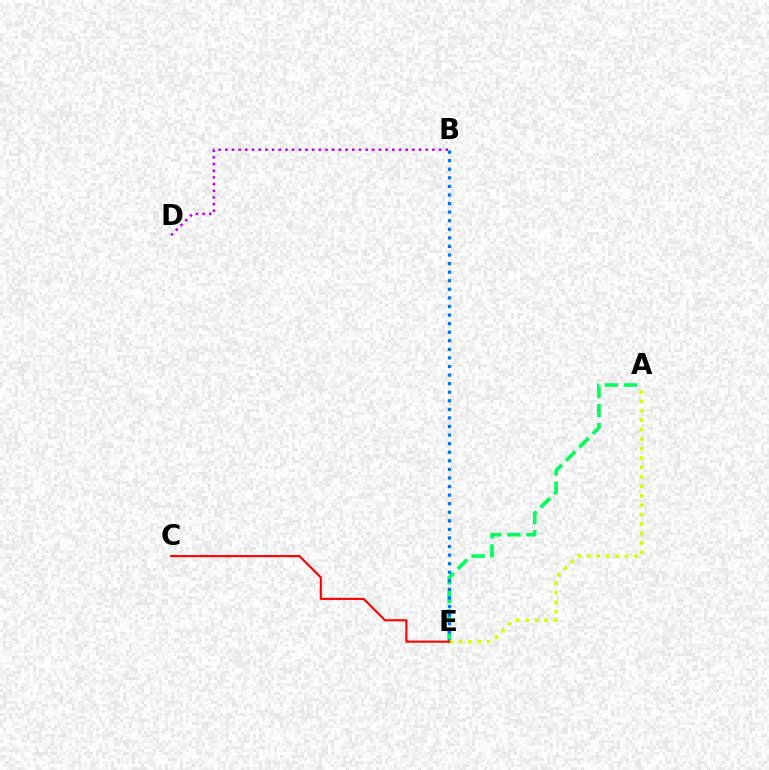{('A', 'E'): [{'color': '#00ff5c', 'line_style': 'dashed', 'thickness': 2.59}, {'color': '#d1ff00', 'line_style': 'dotted', 'thickness': 2.57}], ('B', 'E'): [{'color': '#0074ff', 'line_style': 'dotted', 'thickness': 2.33}], ('C', 'E'): [{'color': '#ff0000', 'line_style': 'solid', 'thickness': 1.52}], ('B', 'D'): [{'color': '#b900ff', 'line_style': 'dotted', 'thickness': 1.82}]}